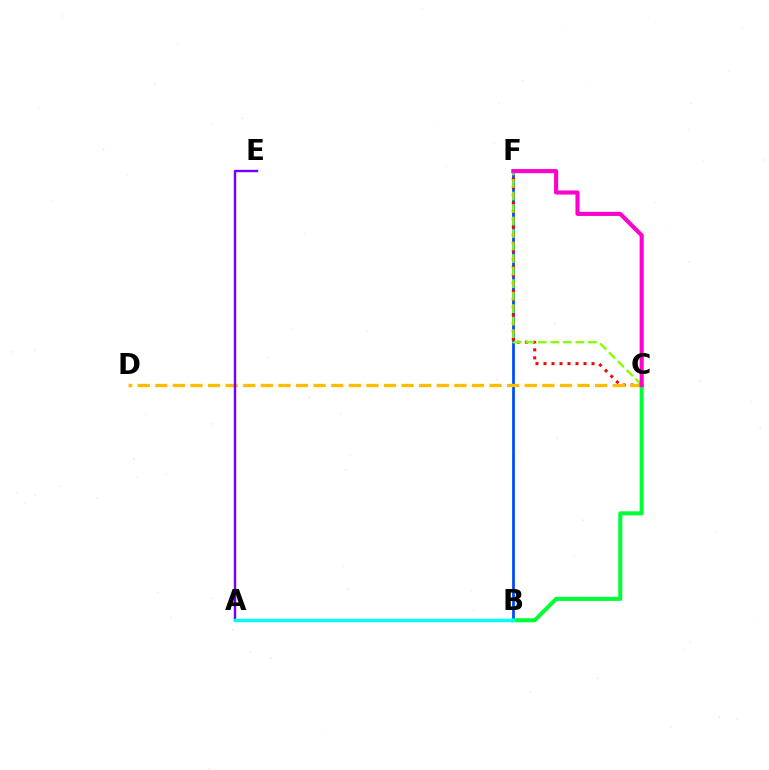{('B', 'F'): [{'color': '#004bff', 'line_style': 'solid', 'thickness': 1.99}], ('C', 'F'): [{'color': '#ff0000', 'line_style': 'dotted', 'thickness': 2.17}, {'color': '#84ff00', 'line_style': 'dashed', 'thickness': 1.7}, {'color': '#ff00cf', 'line_style': 'solid', 'thickness': 2.96}], ('C', 'D'): [{'color': '#ffbd00', 'line_style': 'dashed', 'thickness': 2.39}], ('B', 'C'): [{'color': '#00ff39', 'line_style': 'solid', 'thickness': 2.91}], ('A', 'E'): [{'color': '#7200ff', 'line_style': 'solid', 'thickness': 1.74}], ('A', 'B'): [{'color': '#00fff6', 'line_style': 'solid', 'thickness': 2.44}]}